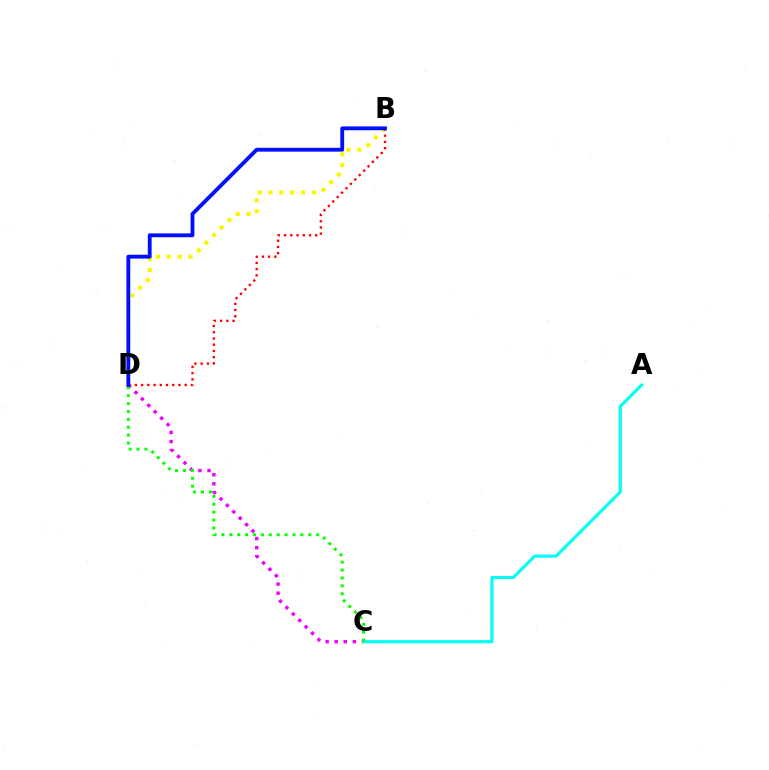{('C', 'D'): [{'color': '#ee00ff', 'line_style': 'dotted', 'thickness': 2.46}, {'color': '#08ff00', 'line_style': 'dotted', 'thickness': 2.15}], ('B', 'D'): [{'color': '#fcf500', 'line_style': 'dotted', 'thickness': 2.94}, {'color': '#ff0000', 'line_style': 'dotted', 'thickness': 1.69}, {'color': '#0010ff', 'line_style': 'solid', 'thickness': 2.76}], ('A', 'C'): [{'color': '#00fff6', 'line_style': 'solid', 'thickness': 2.25}]}